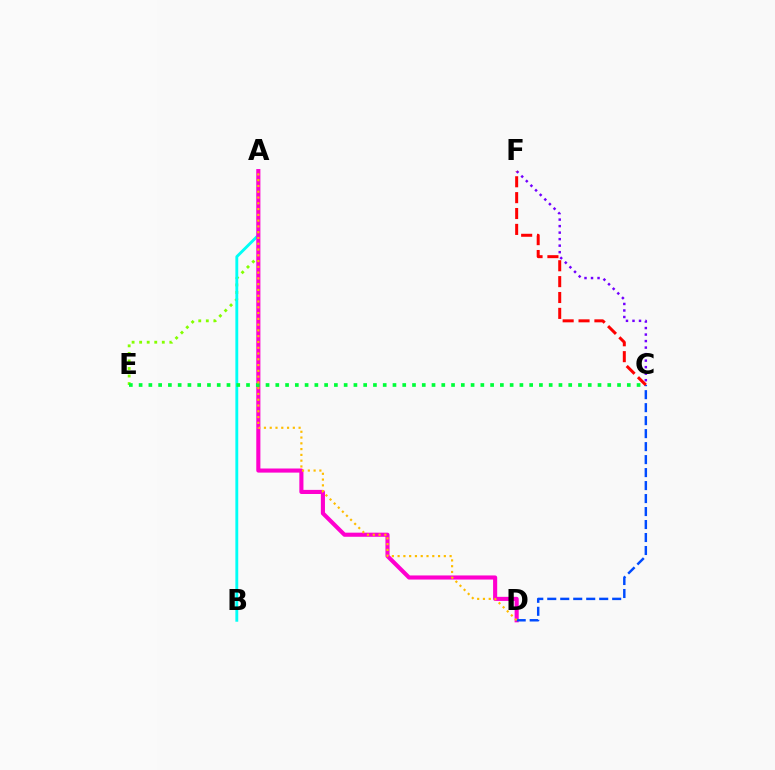{('C', 'F'): [{'color': '#7200ff', 'line_style': 'dotted', 'thickness': 1.77}, {'color': '#ff0000', 'line_style': 'dashed', 'thickness': 2.16}], ('A', 'E'): [{'color': '#84ff00', 'line_style': 'dotted', 'thickness': 2.05}], ('A', 'B'): [{'color': '#00fff6', 'line_style': 'solid', 'thickness': 2.07}], ('A', 'D'): [{'color': '#ff00cf', 'line_style': 'solid', 'thickness': 2.96}, {'color': '#ffbd00', 'line_style': 'dotted', 'thickness': 1.57}], ('C', 'D'): [{'color': '#004bff', 'line_style': 'dashed', 'thickness': 1.76}], ('C', 'E'): [{'color': '#00ff39', 'line_style': 'dotted', 'thickness': 2.65}]}